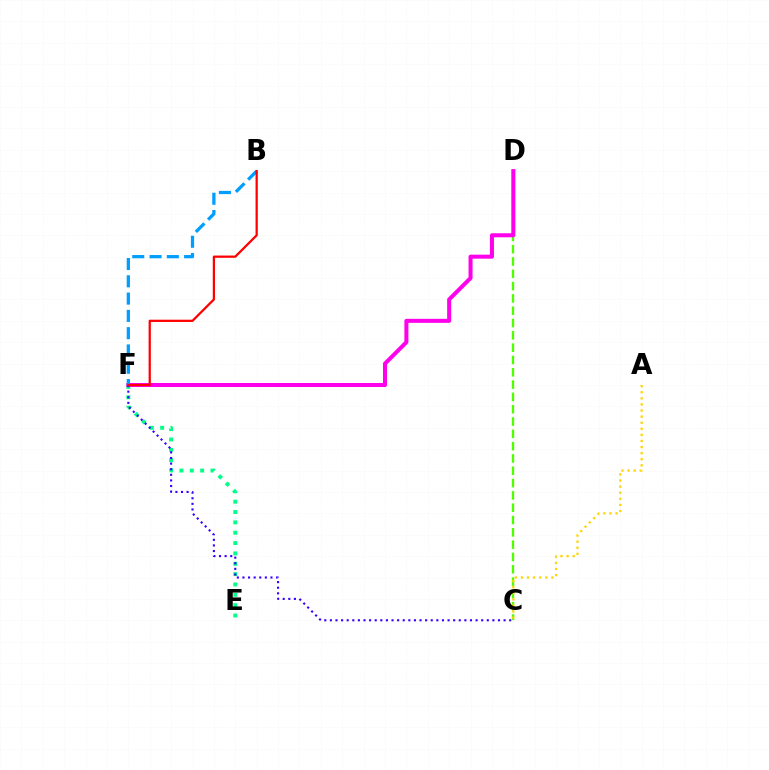{('C', 'D'): [{'color': '#4fff00', 'line_style': 'dashed', 'thickness': 1.67}], ('E', 'F'): [{'color': '#00ff86', 'line_style': 'dotted', 'thickness': 2.81}], ('D', 'F'): [{'color': '#ff00ed', 'line_style': 'solid', 'thickness': 2.9}], ('B', 'F'): [{'color': '#009eff', 'line_style': 'dashed', 'thickness': 2.35}, {'color': '#ff0000', 'line_style': 'solid', 'thickness': 1.62}], ('A', 'C'): [{'color': '#ffd500', 'line_style': 'dotted', 'thickness': 1.66}], ('C', 'F'): [{'color': '#3700ff', 'line_style': 'dotted', 'thickness': 1.52}]}